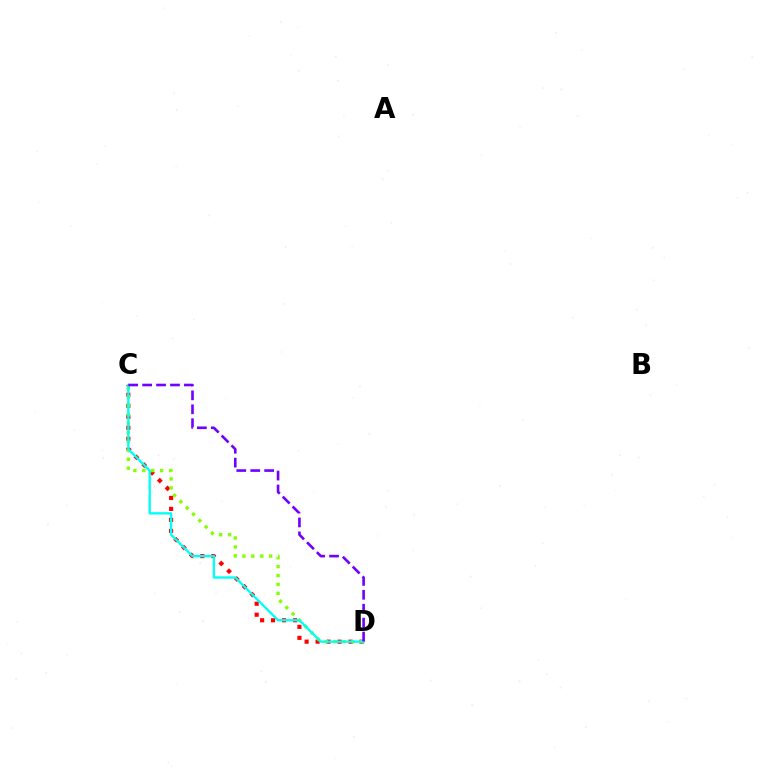{('C', 'D'): [{'color': '#ff0000', 'line_style': 'dotted', 'thickness': 2.98}, {'color': '#84ff00', 'line_style': 'dotted', 'thickness': 2.42}, {'color': '#00fff6', 'line_style': 'solid', 'thickness': 1.68}, {'color': '#7200ff', 'line_style': 'dashed', 'thickness': 1.89}]}